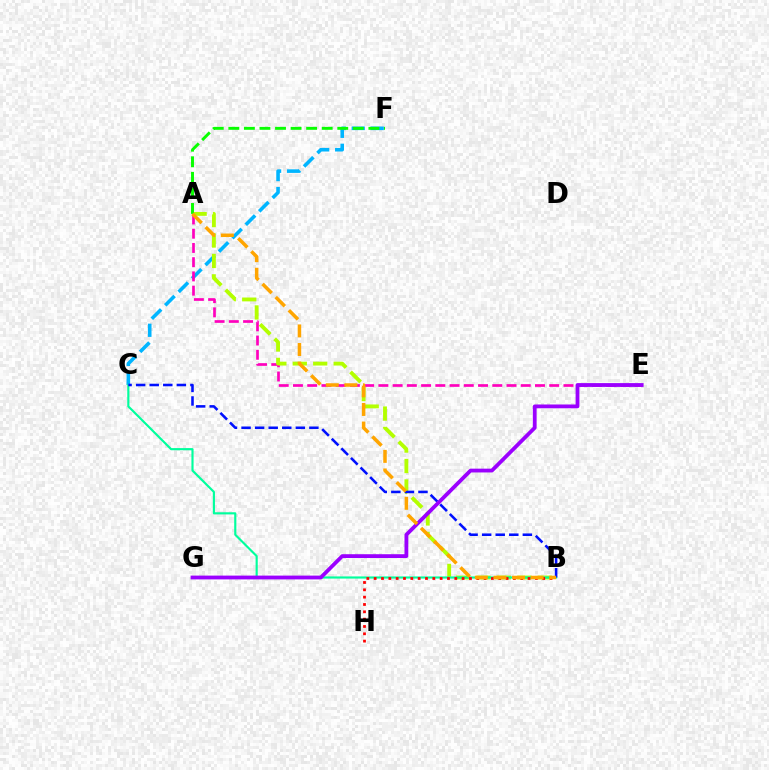{('C', 'F'): [{'color': '#00b5ff', 'line_style': 'dashed', 'thickness': 2.58}], ('A', 'E'): [{'color': '#ff00bd', 'line_style': 'dashed', 'thickness': 1.93}], ('A', 'B'): [{'color': '#b3ff00', 'line_style': 'dashed', 'thickness': 2.78}, {'color': '#ffa500', 'line_style': 'dashed', 'thickness': 2.53}], ('B', 'C'): [{'color': '#00ff9d', 'line_style': 'solid', 'thickness': 1.55}, {'color': '#0010ff', 'line_style': 'dashed', 'thickness': 1.84}], ('B', 'H'): [{'color': '#ff0000', 'line_style': 'dotted', 'thickness': 1.99}], ('A', 'F'): [{'color': '#08ff00', 'line_style': 'dashed', 'thickness': 2.11}], ('E', 'G'): [{'color': '#9b00ff', 'line_style': 'solid', 'thickness': 2.73}]}